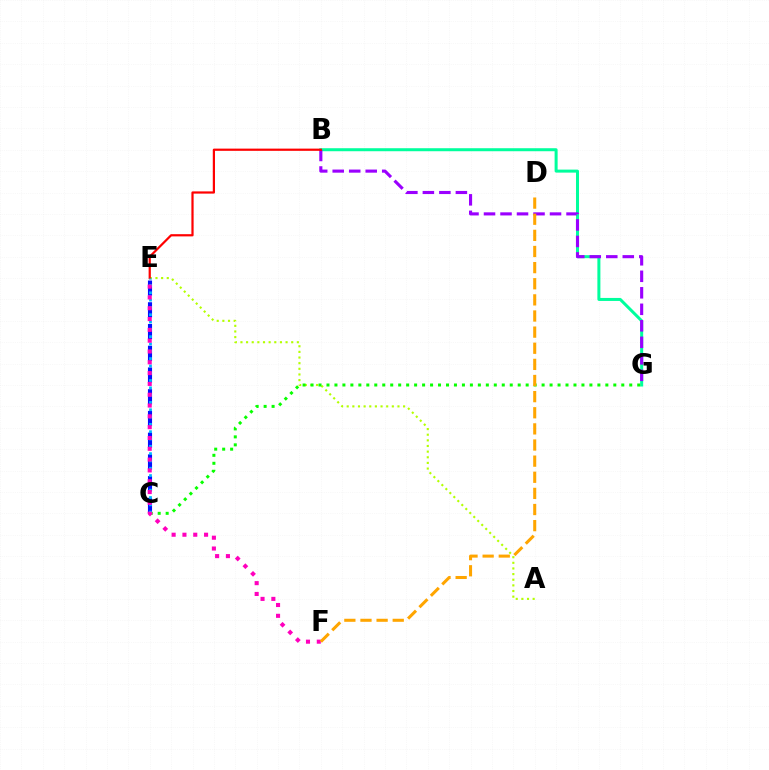{('B', 'G'): [{'color': '#00ff9d', 'line_style': 'solid', 'thickness': 2.17}, {'color': '#9b00ff', 'line_style': 'dashed', 'thickness': 2.24}], ('A', 'E'): [{'color': '#b3ff00', 'line_style': 'dotted', 'thickness': 1.53}], ('C', 'E'): [{'color': '#0010ff', 'line_style': 'dashed', 'thickness': 2.95}, {'color': '#00b5ff', 'line_style': 'dotted', 'thickness': 1.99}], ('C', 'G'): [{'color': '#08ff00', 'line_style': 'dotted', 'thickness': 2.16}], ('B', 'E'): [{'color': '#ff0000', 'line_style': 'solid', 'thickness': 1.59}], ('E', 'F'): [{'color': '#ff00bd', 'line_style': 'dotted', 'thickness': 2.94}], ('D', 'F'): [{'color': '#ffa500', 'line_style': 'dashed', 'thickness': 2.19}]}